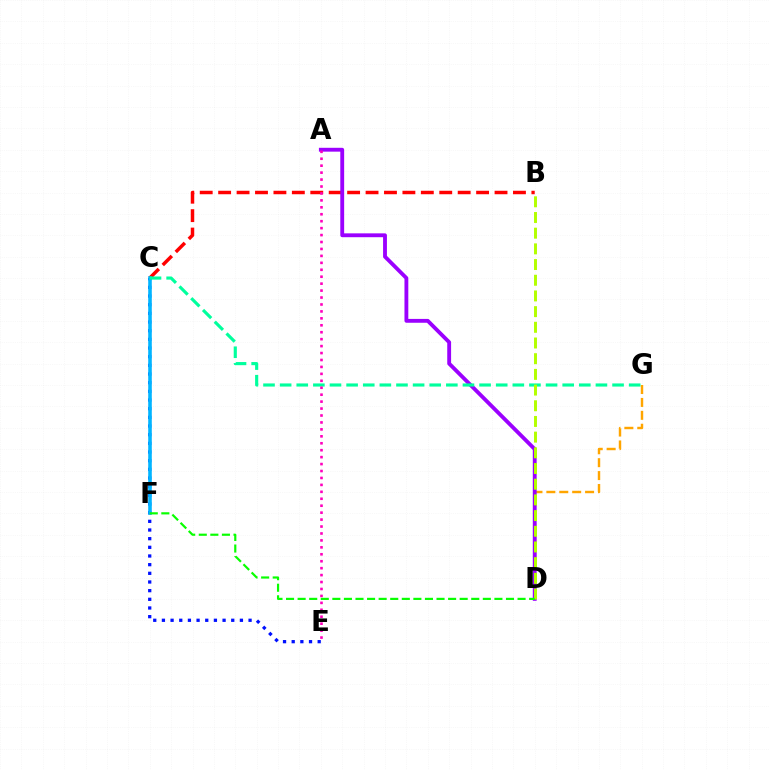{('C', 'E'): [{'color': '#0010ff', 'line_style': 'dotted', 'thickness': 2.35}], ('B', 'C'): [{'color': '#ff0000', 'line_style': 'dashed', 'thickness': 2.5}], ('D', 'G'): [{'color': '#ffa500', 'line_style': 'dashed', 'thickness': 1.75}], ('A', 'D'): [{'color': '#9b00ff', 'line_style': 'solid', 'thickness': 2.77}], ('C', 'F'): [{'color': '#00b5ff', 'line_style': 'solid', 'thickness': 2.58}], ('C', 'G'): [{'color': '#00ff9d', 'line_style': 'dashed', 'thickness': 2.26}], ('A', 'E'): [{'color': '#ff00bd', 'line_style': 'dotted', 'thickness': 1.89}], ('B', 'D'): [{'color': '#b3ff00', 'line_style': 'dashed', 'thickness': 2.13}], ('D', 'F'): [{'color': '#08ff00', 'line_style': 'dashed', 'thickness': 1.57}]}